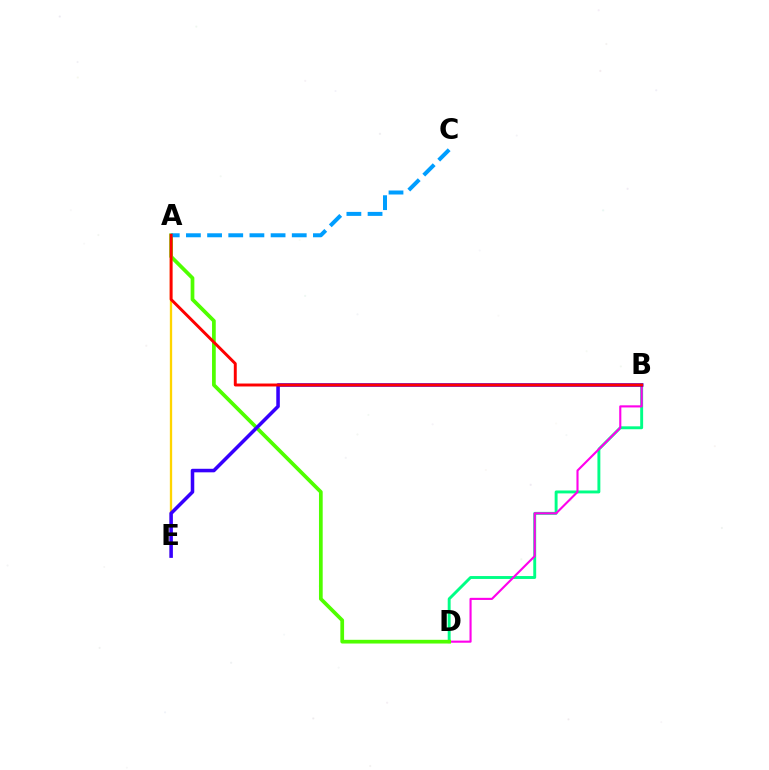{('B', 'D'): [{'color': '#00ff86', 'line_style': 'solid', 'thickness': 2.09}, {'color': '#ff00ed', 'line_style': 'solid', 'thickness': 1.53}], ('A', 'D'): [{'color': '#4fff00', 'line_style': 'solid', 'thickness': 2.68}], ('A', 'E'): [{'color': '#ffd500', 'line_style': 'solid', 'thickness': 1.67}], ('B', 'E'): [{'color': '#3700ff', 'line_style': 'solid', 'thickness': 2.55}], ('A', 'C'): [{'color': '#009eff', 'line_style': 'dashed', 'thickness': 2.88}], ('A', 'B'): [{'color': '#ff0000', 'line_style': 'solid', 'thickness': 2.12}]}